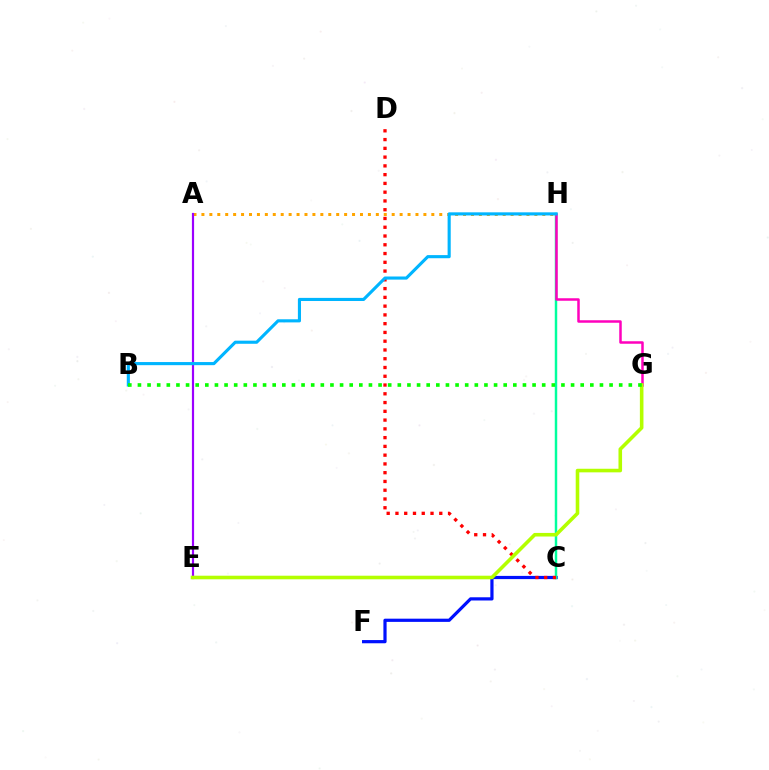{('C', 'F'): [{'color': '#0010ff', 'line_style': 'solid', 'thickness': 2.31}], ('A', 'H'): [{'color': '#ffa500', 'line_style': 'dotted', 'thickness': 2.15}], ('C', 'H'): [{'color': '#00ff9d', 'line_style': 'solid', 'thickness': 1.77}], ('A', 'E'): [{'color': '#9b00ff', 'line_style': 'solid', 'thickness': 1.58}], ('G', 'H'): [{'color': '#ff00bd', 'line_style': 'solid', 'thickness': 1.8}], ('C', 'D'): [{'color': '#ff0000', 'line_style': 'dotted', 'thickness': 2.38}], ('E', 'G'): [{'color': '#b3ff00', 'line_style': 'solid', 'thickness': 2.58}], ('B', 'H'): [{'color': '#00b5ff', 'line_style': 'solid', 'thickness': 2.25}], ('B', 'G'): [{'color': '#08ff00', 'line_style': 'dotted', 'thickness': 2.62}]}